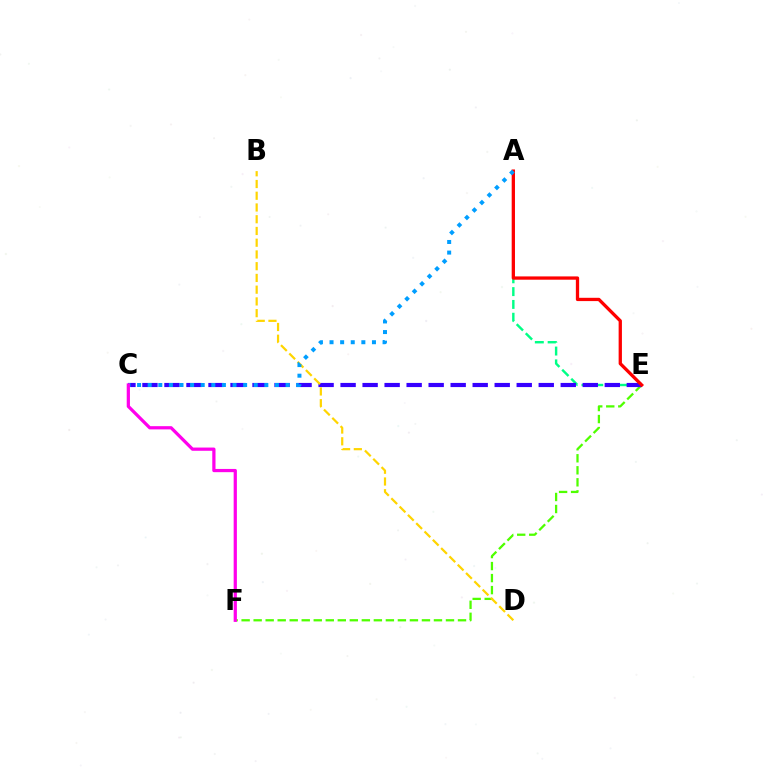{('E', 'F'): [{'color': '#4fff00', 'line_style': 'dashed', 'thickness': 1.63}], ('A', 'E'): [{'color': '#00ff86', 'line_style': 'dashed', 'thickness': 1.74}, {'color': '#ff0000', 'line_style': 'solid', 'thickness': 2.37}], ('C', 'E'): [{'color': '#3700ff', 'line_style': 'dashed', 'thickness': 2.99}], ('B', 'D'): [{'color': '#ffd500', 'line_style': 'dashed', 'thickness': 1.59}], ('A', 'C'): [{'color': '#009eff', 'line_style': 'dotted', 'thickness': 2.88}], ('C', 'F'): [{'color': '#ff00ed', 'line_style': 'solid', 'thickness': 2.32}]}